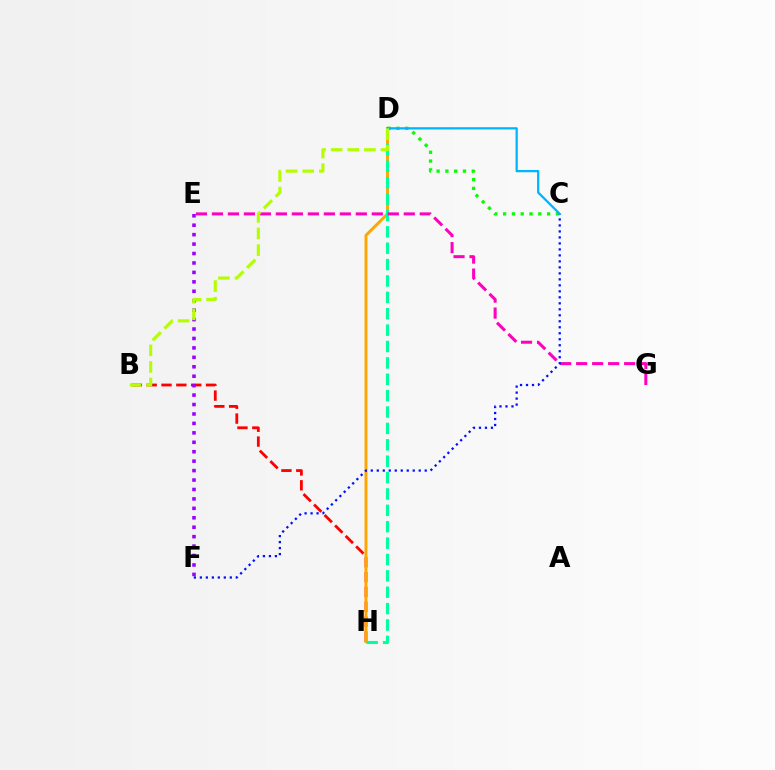{('B', 'H'): [{'color': '#ff0000', 'line_style': 'dashed', 'thickness': 2.02}], ('D', 'H'): [{'color': '#ffa500', 'line_style': 'solid', 'thickness': 2.09}, {'color': '#00ff9d', 'line_style': 'dashed', 'thickness': 2.23}], ('E', 'F'): [{'color': '#9b00ff', 'line_style': 'dotted', 'thickness': 2.56}], ('C', 'D'): [{'color': '#08ff00', 'line_style': 'dotted', 'thickness': 2.39}, {'color': '#00b5ff', 'line_style': 'solid', 'thickness': 1.63}], ('E', 'G'): [{'color': '#ff00bd', 'line_style': 'dashed', 'thickness': 2.17}], ('C', 'F'): [{'color': '#0010ff', 'line_style': 'dotted', 'thickness': 1.63}], ('B', 'D'): [{'color': '#b3ff00', 'line_style': 'dashed', 'thickness': 2.26}]}